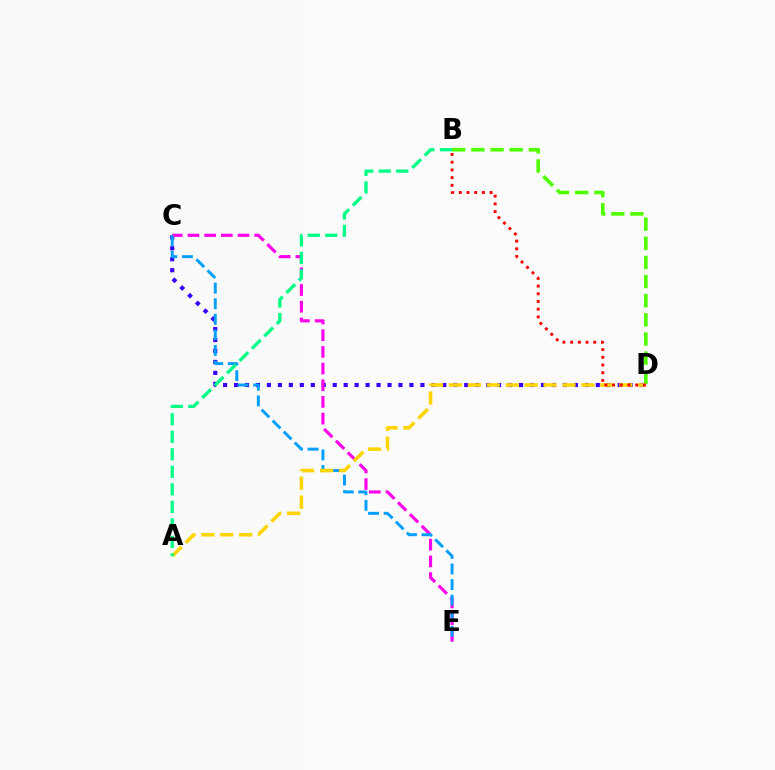{('C', 'D'): [{'color': '#3700ff', 'line_style': 'dotted', 'thickness': 2.98}], ('C', 'E'): [{'color': '#ff00ed', 'line_style': 'dashed', 'thickness': 2.27}, {'color': '#009eff', 'line_style': 'dashed', 'thickness': 2.12}], ('B', 'D'): [{'color': '#4fff00', 'line_style': 'dashed', 'thickness': 2.6}, {'color': '#ff0000', 'line_style': 'dotted', 'thickness': 2.09}], ('A', 'D'): [{'color': '#ffd500', 'line_style': 'dashed', 'thickness': 2.57}], ('A', 'B'): [{'color': '#00ff86', 'line_style': 'dashed', 'thickness': 2.38}]}